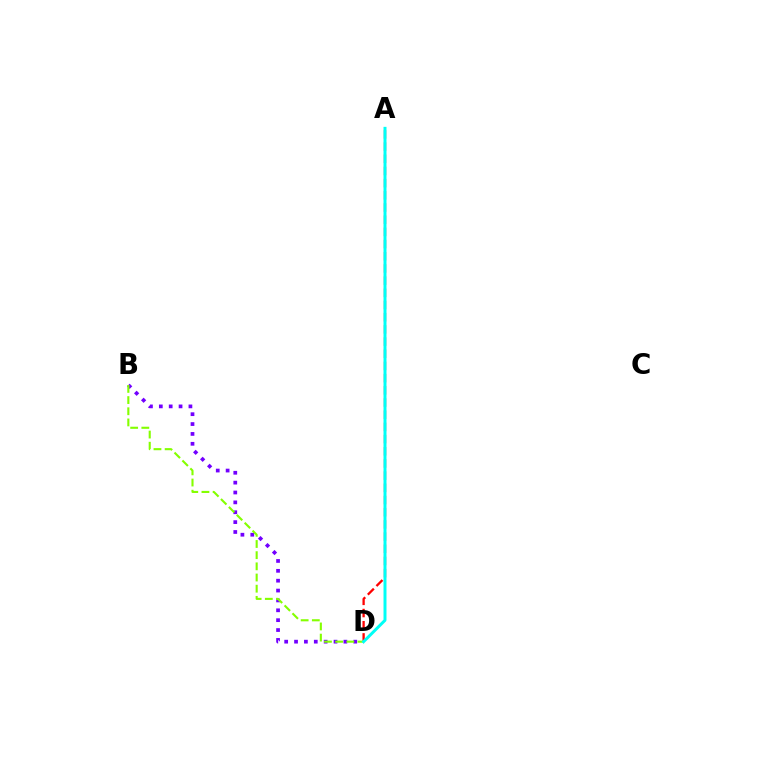{('B', 'D'): [{'color': '#7200ff', 'line_style': 'dotted', 'thickness': 2.68}, {'color': '#84ff00', 'line_style': 'dashed', 'thickness': 1.52}], ('A', 'D'): [{'color': '#ff0000', 'line_style': 'dashed', 'thickness': 1.66}, {'color': '#00fff6', 'line_style': 'solid', 'thickness': 2.14}]}